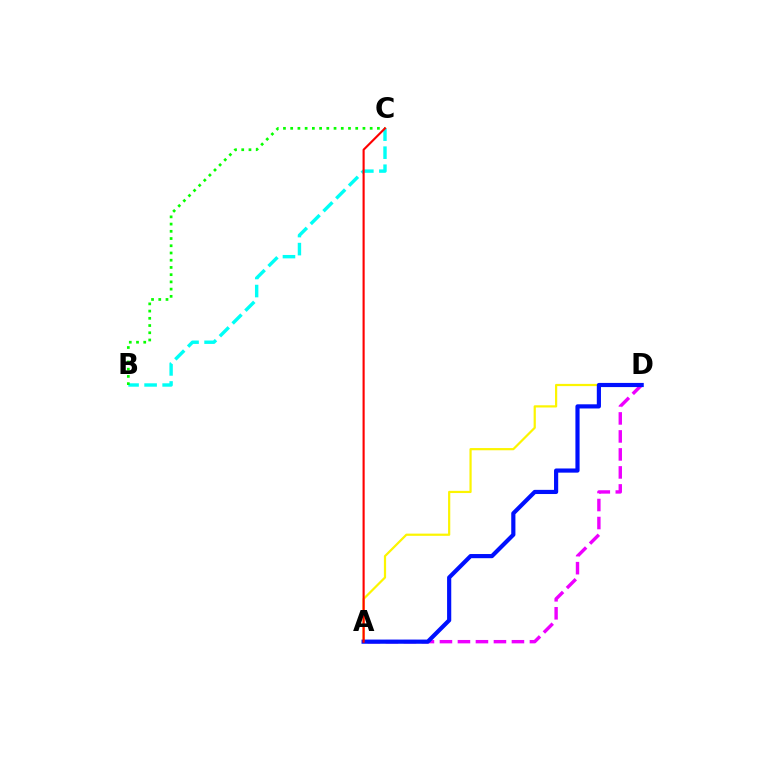{('A', 'D'): [{'color': '#ee00ff', 'line_style': 'dashed', 'thickness': 2.45}, {'color': '#fcf500', 'line_style': 'solid', 'thickness': 1.59}, {'color': '#0010ff', 'line_style': 'solid', 'thickness': 3.0}], ('B', 'C'): [{'color': '#00fff6', 'line_style': 'dashed', 'thickness': 2.45}, {'color': '#08ff00', 'line_style': 'dotted', 'thickness': 1.96}], ('A', 'C'): [{'color': '#ff0000', 'line_style': 'solid', 'thickness': 1.53}]}